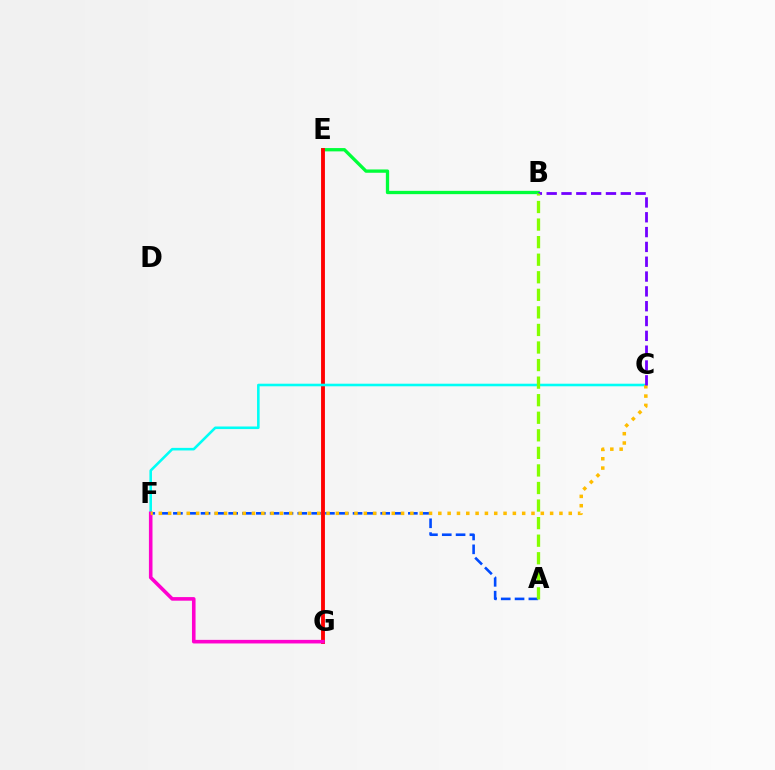{('A', 'F'): [{'color': '#004bff', 'line_style': 'dashed', 'thickness': 1.88}], ('B', 'E'): [{'color': '#00ff39', 'line_style': 'solid', 'thickness': 2.38}], ('E', 'G'): [{'color': '#ff0000', 'line_style': 'solid', 'thickness': 2.78}], ('C', 'F'): [{'color': '#00fff6', 'line_style': 'solid', 'thickness': 1.86}, {'color': '#ffbd00', 'line_style': 'dotted', 'thickness': 2.53}], ('F', 'G'): [{'color': '#ff00cf', 'line_style': 'solid', 'thickness': 2.58}], ('B', 'C'): [{'color': '#7200ff', 'line_style': 'dashed', 'thickness': 2.01}], ('A', 'B'): [{'color': '#84ff00', 'line_style': 'dashed', 'thickness': 2.39}]}